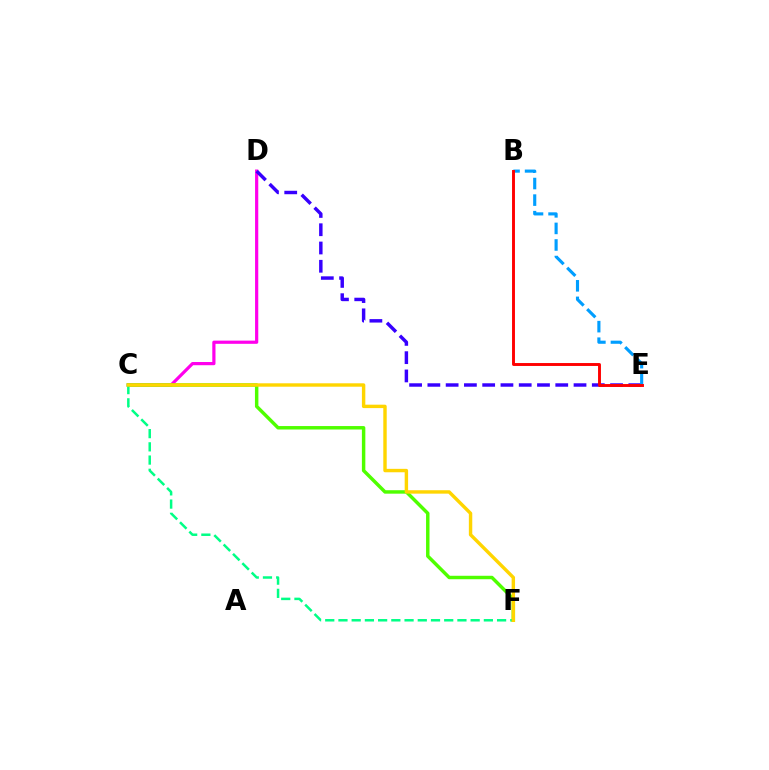{('C', 'D'): [{'color': '#ff00ed', 'line_style': 'solid', 'thickness': 2.3}], ('D', 'E'): [{'color': '#3700ff', 'line_style': 'dashed', 'thickness': 2.48}], ('B', 'E'): [{'color': '#009eff', 'line_style': 'dashed', 'thickness': 2.25}, {'color': '#ff0000', 'line_style': 'solid', 'thickness': 2.1}], ('C', 'F'): [{'color': '#4fff00', 'line_style': 'solid', 'thickness': 2.49}, {'color': '#00ff86', 'line_style': 'dashed', 'thickness': 1.8}, {'color': '#ffd500', 'line_style': 'solid', 'thickness': 2.46}]}